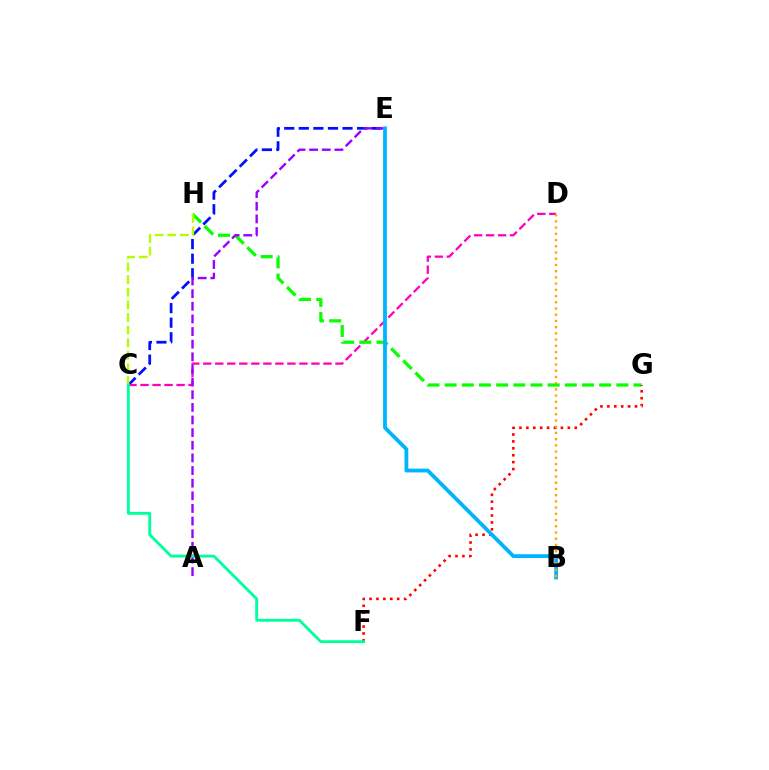{('C', 'E'): [{'color': '#0010ff', 'line_style': 'dashed', 'thickness': 1.98}], ('C', 'D'): [{'color': '#ff00bd', 'line_style': 'dashed', 'thickness': 1.63}], ('G', 'H'): [{'color': '#08ff00', 'line_style': 'dashed', 'thickness': 2.33}], ('A', 'E'): [{'color': '#9b00ff', 'line_style': 'dashed', 'thickness': 1.72}], ('F', 'G'): [{'color': '#ff0000', 'line_style': 'dotted', 'thickness': 1.88}], ('C', 'H'): [{'color': '#b3ff00', 'line_style': 'dashed', 'thickness': 1.71}], ('B', 'E'): [{'color': '#00b5ff', 'line_style': 'solid', 'thickness': 2.73}], ('C', 'F'): [{'color': '#00ff9d', 'line_style': 'solid', 'thickness': 2.06}], ('B', 'D'): [{'color': '#ffa500', 'line_style': 'dotted', 'thickness': 1.69}]}